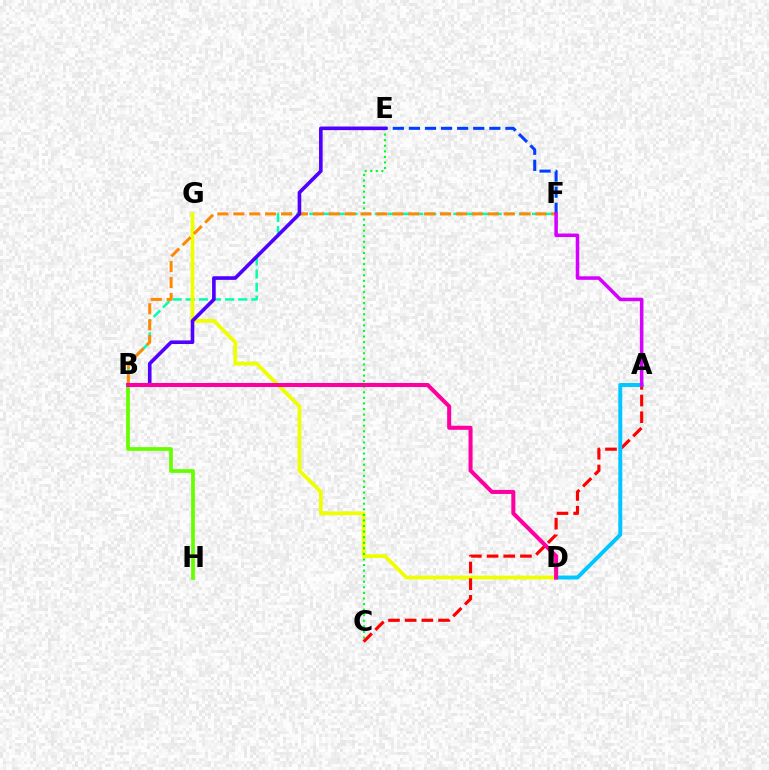{('B', 'F'): [{'color': '#00ffaf', 'line_style': 'dashed', 'thickness': 1.78}, {'color': '#ff8800', 'line_style': 'dashed', 'thickness': 2.16}], ('D', 'G'): [{'color': '#eeff00', 'line_style': 'solid', 'thickness': 2.71}], ('C', 'E'): [{'color': '#00ff27', 'line_style': 'dotted', 'thickness': 1.51}], ('B', 'H'): [{'color': '#66ff00', 'line_style': 'solid', 'thickness': 2.68}], ('A', 'C'): [{'color': '#ff0000', 'line_style': 'dashed', 'thickness': 2.27}], ('E', 'F'): [{'color': '#003fff', 'line_style': 'dashed', 'thickness': 2.19}], ('B', 'E'): [{'color': '#4f00ff', 'line_style': 'solid', 'thickness': 2.6}], ('A', 'D'): [{'color': '#00c7ff', 'line_style': 'solid', 'thickness': 2.85}], ('B', 'D'): [{'color': '#ff00a0', 'line_style': 'solid', 'thickness': 2.91}], ('A', 'F'): [{'color': '#d600ff', 'line_style': 'solid', 'thickness': 2.54}]}